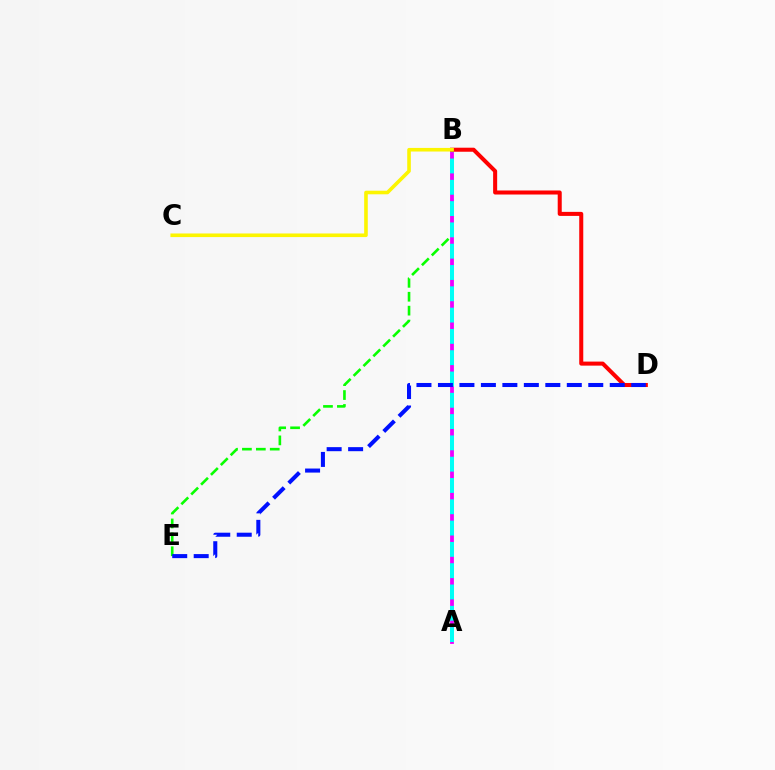{('B', 'E'): [{'color': '#08ff00', 'line_style': 'dashed', 'thickness': 1.89}], ('A', 'B'): [{'color': '#ee00ff', 'line_style': 'solid', 'thickness': 2.74}, {'color': '#00fff6', 'line_style': 'dashed', 'thickness': 2.89}], ('B', 'D'): [{'color': '#ff0000', 'line_style': 'solid', 'thickness': 2.9}], ('B', 'C'): [{'color': '#fcf500', 'line_style': 'solid', 'thickness': 2.59}], ('D', 'E'): [{'color': '#0010ff', 'line_style': 'dashed', 'thickness': 2.92}]}